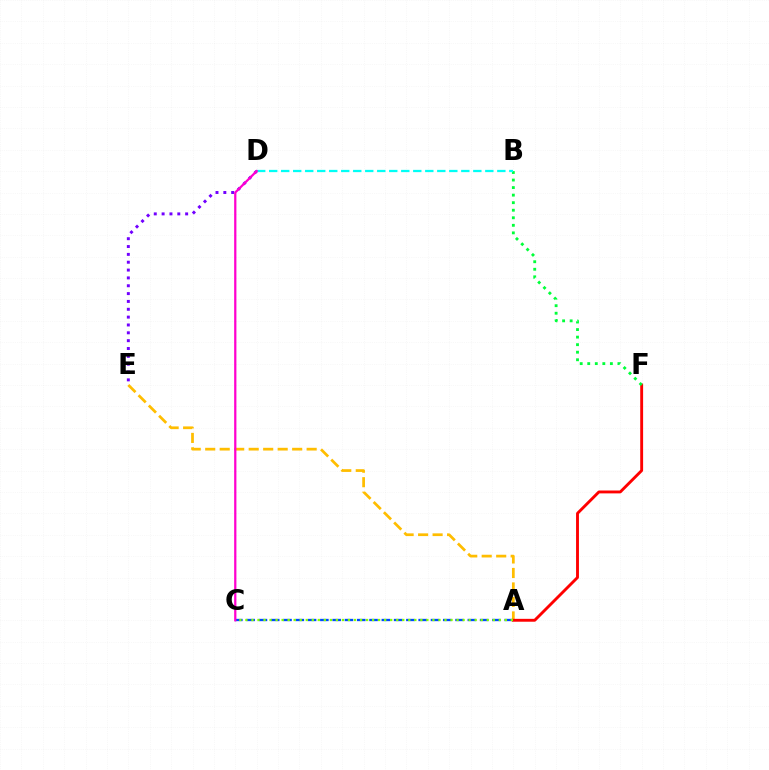{('D', 'E'): [{'color': '#7200ff', 'line_style': 'dotted', 'thickness': 2.13}], ('A', 'C'): [{'color': '#004bff', 'line_style': 'dashed', 'thickness': 1.67}, {'color': '#84ff00', 'line_style': 'dotted', 'thickness': 1.64}], ('A', 'E'): [{'color': '#ffbd00', 'line_style': 'dashed', 'thickness': 1.97}], ('A', 'F'): [{'color': '#ff0000', 'line_style': 'solid', 'thickness': 2.07}], ('B', 'F'): [{'color': '#00ff39', 'line_style': 'dotted', 'thickness': 2.05}], ('B', 'D'): [{'color': '#00fff6', 'line_style': 'dashed', 'thickness': 1.63}], ('C', 'D'): [{'color': '#ff00cf', 'line_style': 'solid', 'thickness': 1.62}]}